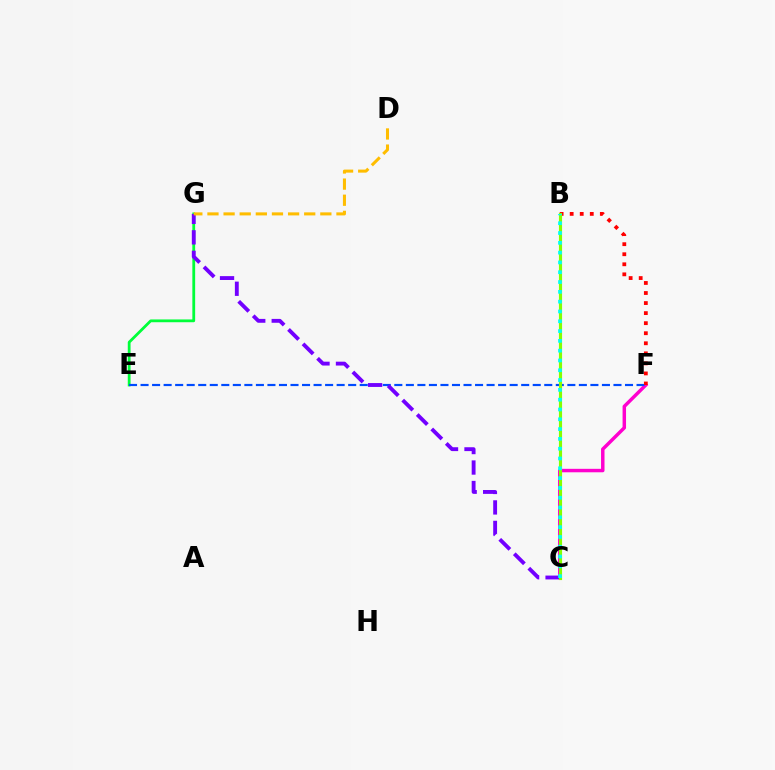{('C', 'F'): [{'color': '#ff00cf', 'line_style': 'solid', 'thickness': 2.49}], ('E', 'G'): [{'color': '#00ff39', 'line_style': 'solid', 'thickness': 2.01}], ('E', 'F'): [{'color': '#004bff', 'line_style': 'dashed', 'thickness': 1.57}], ('B', 'F'): [{'color': '#ff0000', 'line_style': 'dotted', 'thickness': 2.73}], ('C', 'G'): [{'color': '#7200ff', 'line_style': 'dashed', 'thickness': 2.78}], ('B', 'C'): [{'color': '#84ff00', 'line_style': 'solid', 'thickness': 2.26}, {'color': '#00fff6', 'line_style': 'dotted', 'thickness': 2.66}], ('D', 'G'): [{'color': '#ffbd00', 'line_style': 'dashed', 'thickness': 2.19}]}